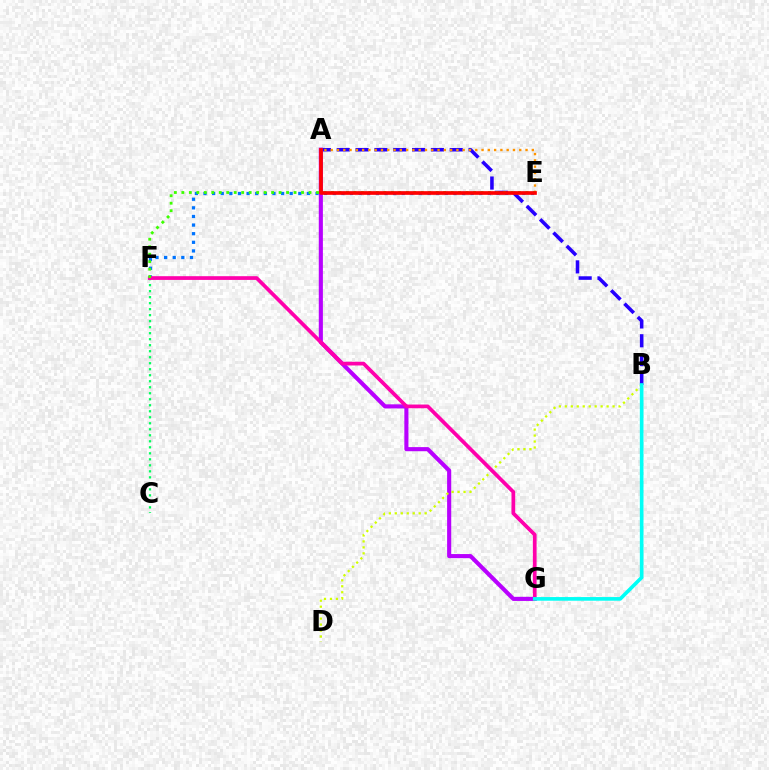{('E', 'F'): [{'color': '#0074ff', 'line_style': 'dotted', 'thickness': 2.34}, {'color': '#3dff00', 'line_style': 'dotted', 'thickness': 2.03}], ('C', 'F'): [{'color': '#00ff5c', 'line_style': 'dotted', 'thickness': 1.63}], ('A', 'B'): [{'color': '#2500ff', 'line_style': 'dashed', 'thickness': 2.56}], ('A', 'G'): [{'color': '#b900ff', 'line_style': 'solid', 'thickness': 2.96}], ('B', 'D'): [{'color': '#d1ff00', 'line_style': 'dotted', 'thickness': 1.62}], ('A', 'E'): [{'color': '#ff9400', 'line_style': 'dotted', 'thickness': 1.71}, {'color': '#ff0000', 'line_style': 'solid', 'thickness': 2.66}], ('F', 'G'): [{'color': '#ff00ac', 'line_style': 'solid', 'thickness': 2.68}], ('B', 'G'): [{'color': '#00fff6', 'line_style': 'solid', 'thickness': 2.62}]}